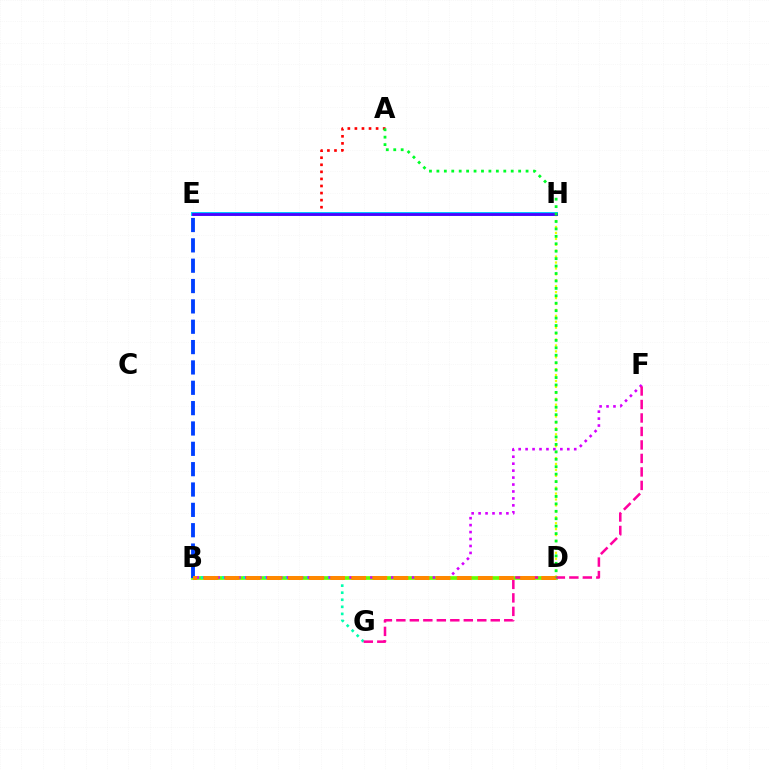{('D', 'H'): [{'color': '#eeff00', 'line_style': 'dotted', 'thickness': 1.61}], ('B', 'D'): [{'color': '#66ff00', 'line_style': 'solid', 'thickness': 2.66}, {'color': '#ff8800', 'line_style': 'dashed', 'thickness': 2.87}], ('A', 'E'): [{'color': '#ff0000', 'line_style': 'dotted', 'thickness': 1.92}], ('B', 'G'): [{'color': '#00ffaf', 'line_style': 'dotted', 'thickness': 1.92}], ('B', 'E'): [{'color': '#003fff', 'line_style': 'dashed', 'thickness': 2.76}], ('E', 'H'): [{'color': '#00c7ff', 'line_style': 'solid', 'thickness': 2.84}, {'color': '#4f00ff', 'line_style': 'solid', 'thickness': 2.01}], ('B', 'F'): [{'color': '#d600ff', 'line_style': 'dotted', 'thickness': 1.89}], ('F', 'G'): [{'color': '#ff00a0', 'line_style': 'dashed', 'thickness': 1.83}], ('A', 'D'): [{'color': '#00ff27', 'line_style': 'dotted', 'thickness': 2.02}]}